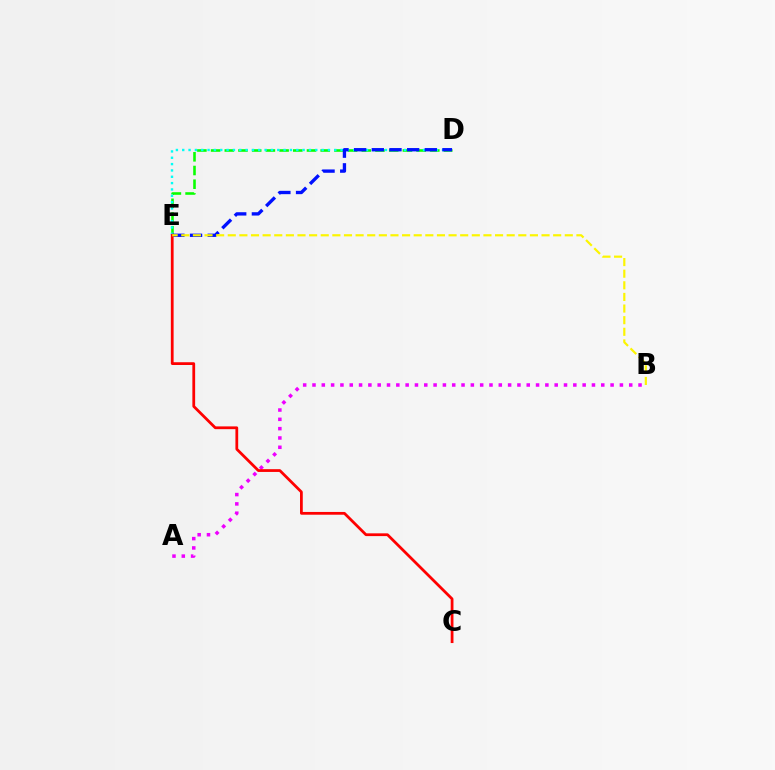{('D', 'E'): [{'color': '#08ff00', 'line_style': 'dashed', 'thickness': 1.86}, {'color': '#00fff6', 'line_style': 'dotted', 'thickness': 1.72}, {'color': '#0010ff', 'line_style': 'dashed', 'thickness': 2.4}], ('A', 'B'): [{'color': '#ee00ff', 'line_style': 'dotted', 'thickness': 2.53}], ('C', 'E'): [{'color': '#ff0000', 'line_style': 'solid', 'thickness': 1.99}], ('B', 'E'): [{'color': '#fcf500', 'line_style': 'dashed', 'thickness': 1.58}]}